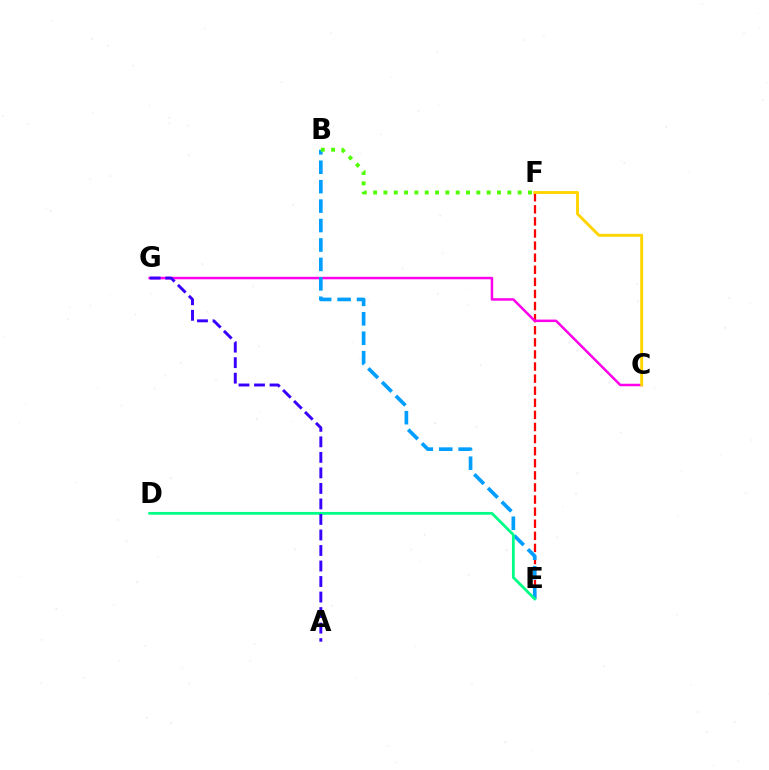{('E', 'F'): [{'color': '#ff0000', 'line_style': 'dashed', 'thickness': 1.64}], ('C', 'G'): [{'color': '#ff00ed', 'line_style': 'solid', 'thickness': 1.8}], ('B', 'E'): [{'color': '#009eff', 'line_style': 'dashed', 'thickness': 2.64}], ('D', 'E'): [{'color': '#00ff86', 'line_style': 'solid', 'thickness': 2.01}], ('C', 'F'): [{'color': '#ffd500', 'line_style': 'solid', 'thickness': 2.09}], ('B', 'F'): [{'color': '#4fff00', 'line_style': 'dotted', 'thickness': 2.8}], ('A', 'G'): [{'color': '#3700ff', 'line_style': 'dashed', 'thickness': 2.11}]}